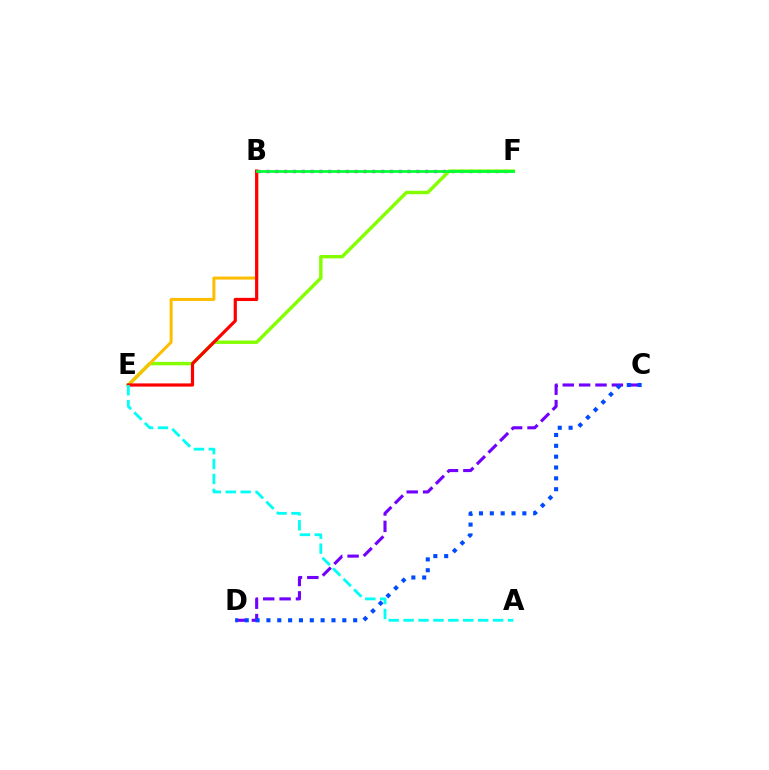{('B', 'F'): [{'color': '#ff00cf', 'line_style': 'dotted', 'thickness': 2.4}, {'color': '#00ff39', 'line_style': 'solid', 'thickness': 1.96}], ('E', 'F'): [{'color': '#84ff00', 'line_style': 'solid', 'thickness': 2.47}], ('B', 'E'): [{'color': '#ffbd00', 'line_style': 'solid', 'thickness': 2.16}, {'color': '#ff0000', 'line_style': 'solid', 'thickness': 2.29}], ('C', 'D'): [{'color': '#7200ff', 'line_style': 'dashed', 'thickness': 2.22}, {'color': '#004bff', 'line_style': 'dotted', 'thickness': 2.95}], ('A', 'E'): [{'color': '#00fff6', 'line_style': 'dashed', 'thickness': 2.03}]}